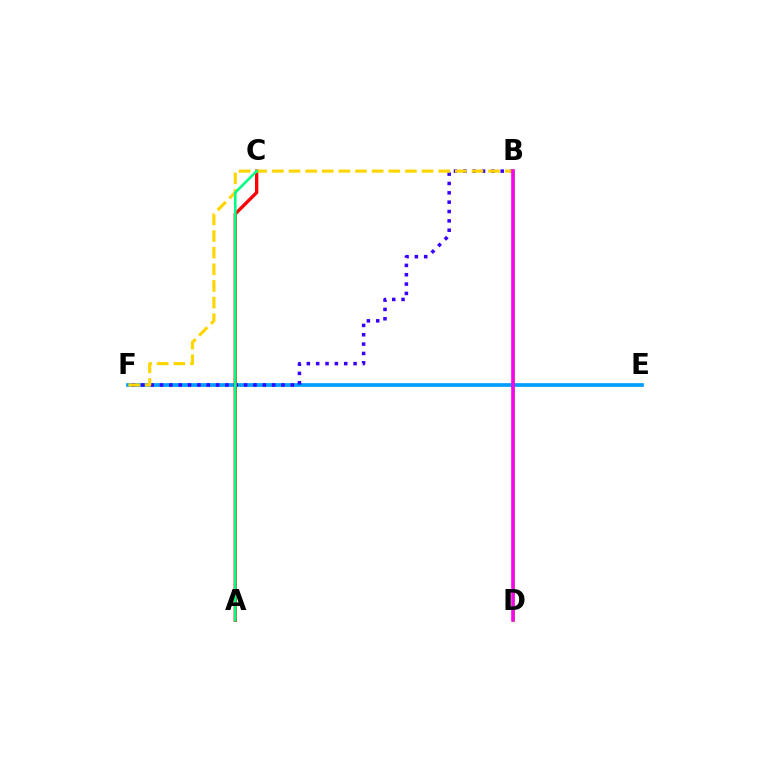{('B', 'D'): [{'color': '#4fff00', 'line_style': 'solid', 'thickness': 2.29}, {'color': '#ff00ed', 'line_style': 'solid', 'thickness': 2.58}], ('E', 'F'): [{'color': '#009eff', 'line_style': 'solid', 'thickness': 2.66}], ('B', 'F'): [{'color': '#3700ff', 'line_style': 'dotted', 'thickness': 2.54}, {'color': '#ffd500', 'line_style': 'dashed', 'thickness': 2.26}], ('A', 'C'): [{'color': '#ff0000', 'line_style': 'solid', 'thickness': 2.39}, {'color': '#00ff86', 'line_style': 'solid', 'thickness': 1.88}]}